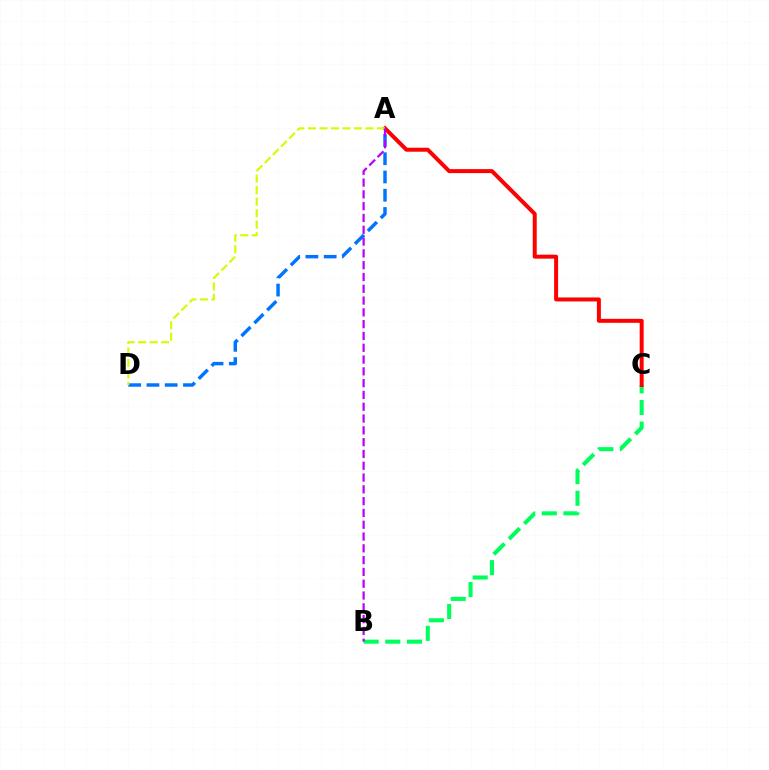{('A', 'D'): [{'color': '#0074ff', 'line_style': 'dashed', 'thickness': 2.48}, {'color': '#d1ff00', 'line_style': 'dashed', 'thickness': 1.56}], ('B', 'C'): [{'color': '#00ff5c', 'line_style': 'dashed', 'thickness': 2.94}], ('A', 'C'): [{'color': '#ff0000', 'line_style': 'solid', 'thickness': 2.87}], ('A', 'B'): [{'color': '#b900ff', 'line_style': 'dashed', 'thickness': 1.6}]}